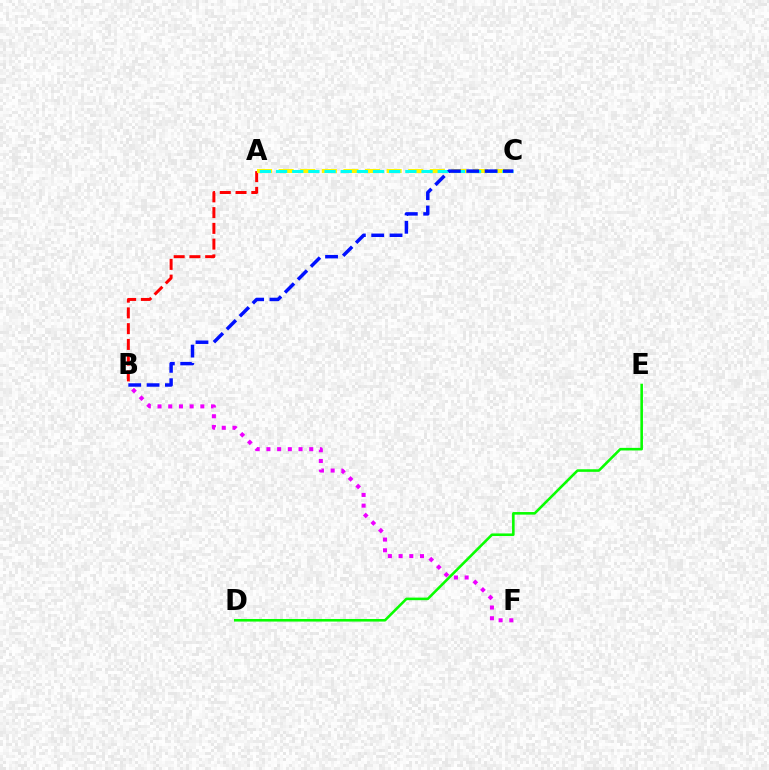{('A', 'B'): [{'color': '#ff0000', 'line_style': 'dashed', 'thickness': 2.14}], ('A', 'C'): [{'color': '#fcf500', 'line_style': 'dashed', 'thickness': 2.93}, {'color': '#00fff6', 'line_style': 'dashed', 'thickness': 2.2}], ('B', 'F'): [{'color': '#ee00ff', 'line_style': 'dotted', 'thickness': 2.91}], ('D', 'E'): [{'color': '#08ff00', 'line_style': 'solid', 'thickness': 1.86}], ('B', 'C'): [{'color': '#0010ff', 'line_style': 'dashed', 'thickness': 2.49}]}